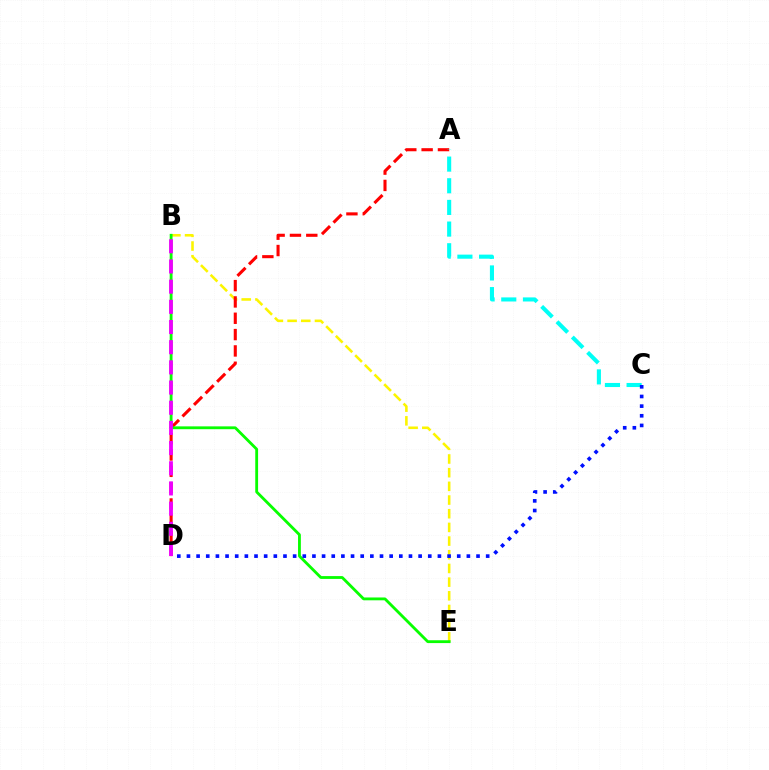{('B', 'E'): [{'color': '#fcf500', 'line_style': 'dashed', 'thickness': 1.86}, {'color': '#08ff00', 'line_style': 'solid', 'thickness': 2.04}], ('A', 'D'): [{'color': '#ff0000', 'line_style': 'dashed', 'thickness': 2.22}], ('A', 'C'): [{'color': '#00fff6', 'line_style': 'dashed', 'thickness': 2.94}], ('C', 'D'): [{'color': '#0010ff', 'line_style': 'dotted', 'thickness': 2.62}], ('B', 'D'): [{'color': '#ee00ff', 'line_style': 'dashed', 'thickness': 2.74}]}